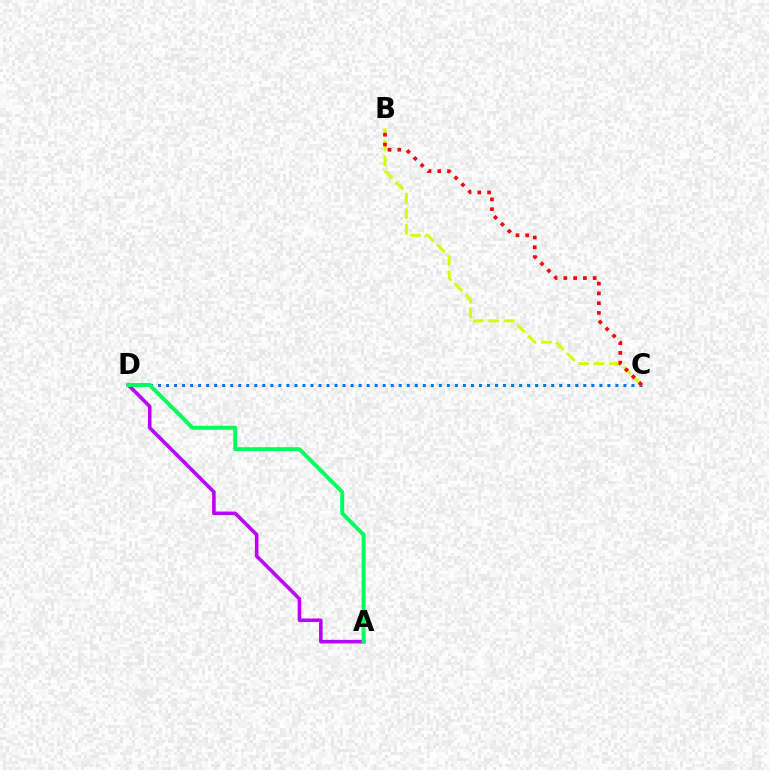{('C', 'D'): [{'color': '#0074ff', 'line_style': 'dotted', 'thickness': 2.18}], ('B', 'C'): [{'color': '#d1ff00', 'line_style': 'dashed', 'thickness': 2.09}, {'color': '#ff0000', 'line_style': 'dotted', 'thickness': 2.65}], ('A', 'D'): [{'color': '#b900ff', 'line_style': 'solid', 'thickness': 2.57}, {'color': '#00ff5c', 'line_style': 'solid', 'thickness': 2.84}]}